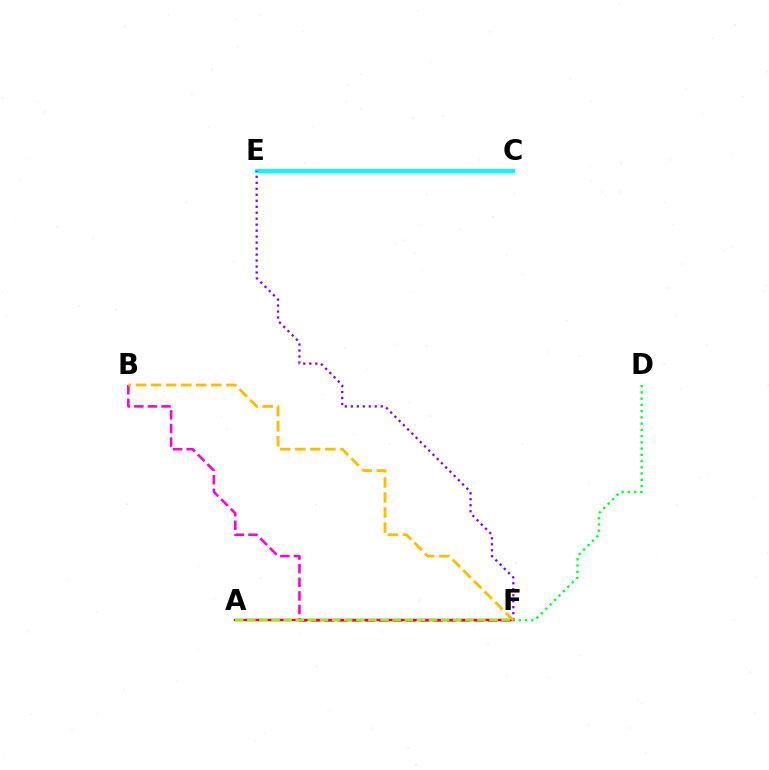{('B', 'F'): [{'color': '#ff00cf', 'line_style': 'dashed', 'thickness': 1.85}, {'color': '#ffbd00', 'line_style': 'dashed', 'thickness': 2.05}], ('A', 'F'): [{'color': '#ff0000', 'line_style': 'solid', 'thickness': 1.79}, {'color': '#84ff00', 'line_style': 'dashed', 'thickness': 1.65}], ('C', 'E'): [{'color': '#004bff', 'line_style': 'solid', 'thickness': 2.07}, {'color': '#00fff6', 'line_style': 'solid', 'thickness': 2.97}], ('E', 'F'): [{'color': '#7200ff', 'line_style': 'dotted', 'thickness': 1.63}], ('D', 'F'): [{'color': '#00ff39', 'line_style': 'dotted', 'thickness': 1.7}]}